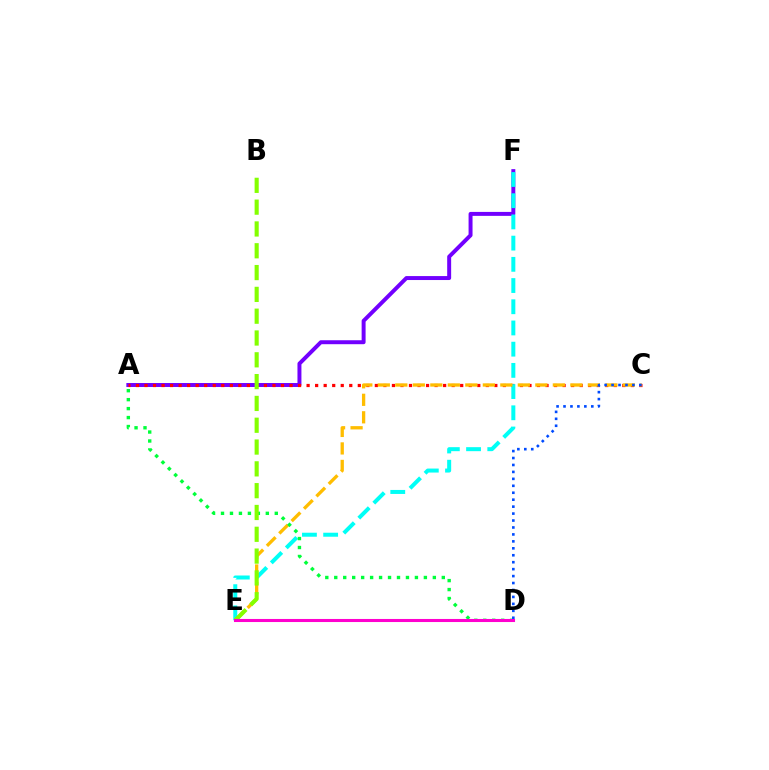{('A', 'F'): [{'color': '#7200ff', 'line_style': 'solid', 'thickness': 2.85}], ('A', 'C'): [{'color': '#ff0000', 'line_style': 'dotted', 'thickness': 2.32}], ('E', 'F'): [{'color': '#00fff6', 'line_style': 'dashed', 'thickness': 2.88}], ('C', 'E'): [{'color': '#ffbd00', 'line_style': 'dashed', 'thickness': 2.38}], ('A', 'D'): [{'color': '#00ff39', 'line_style': 'dotted', 'thickness': 2.43}], ('B', 'E'): [{'color': '#84ff00', 'line_style': 'dashed', 'thickness': 2.96}], ('C', 'D'): [{'color': '#004bff', 'line_style': 'dotted', 'thickness': 1.89}], ('D', 'E'): [{'color': '#ff00cf', 'line_style': 'solid', 'thickness': 2.21}]}